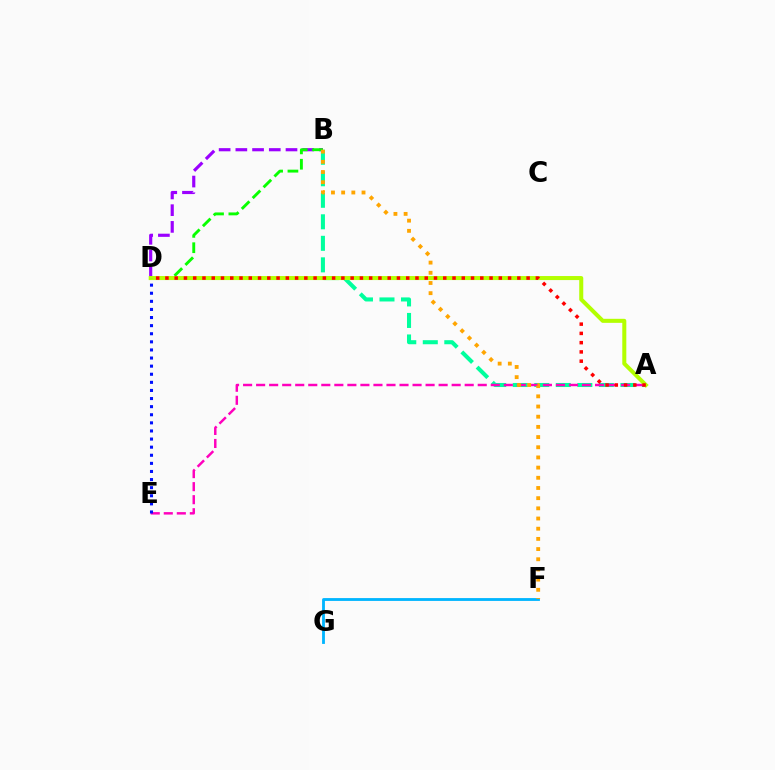{('A', 'B'): [{'color': '#00ff9d', 'line_style': 'dashed', 'thickness': 2.92}], ('B', 'D'): [{'color': '#9b00ff', 'line_style': 'dashed', 'thickness': 2.27}, {'color': '#08ff00', 'line_style': 'dashed', 'thickness': 2.08}], ('F', 'G'): [{'color': '#00b5ff', 'line_style': 'solid', 'thickness': 2.04}], ('A', 'E'): [{'color': '#ff00bd', 'line_style': 'dashed', 'thickness': 1.77}], ('A', 'D'): [{'color': '#b3ff00', 'line_style': 'solid', 'thickness': 2.9}, {'color': '#ff0000', 'line_style': 'dotted', 'thickness': 2.52}], ('B', 'F'): [{'color': '#ffa500', 'line_style': 'dotted', 'thickness': 2.77}], ('D', 'E'): [{'color': '#0010ff', 'line_style': 'dotted', 'thickness': 2.2}]}